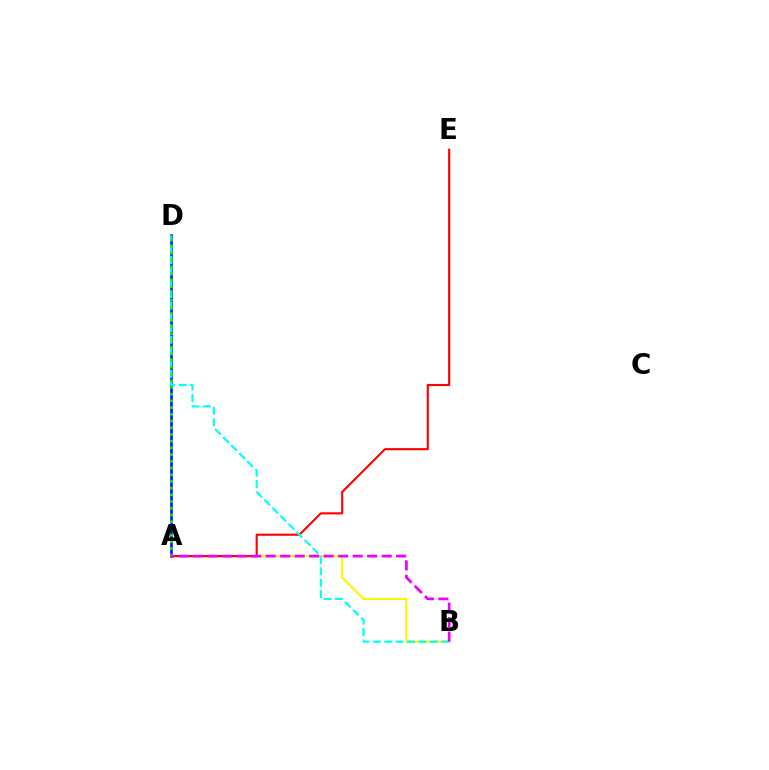{('A', 'D'): [{'color': '#0010ff', 'line_style': 'solid', 'thickness': 1.85}, {'color': '#08ff00', 'line_style': 'dotted', 'thickness': 1.82}], ('A', 'B'): [{'color': '#fcf500', 'line_style': 'solid', 'thickness': 1.51}, {'color': '#ee00ff', 'line_style': 'dashed', 'thickness': 1.97}], ('A', 'E'): [{'color': '#ff0000', 'line_style': 'solid', 'thickness': 1.52}], ('B', 'D'): [{'color': '#00fff6', 'line_style': 'dashed', 'thickness': 1.55}]}